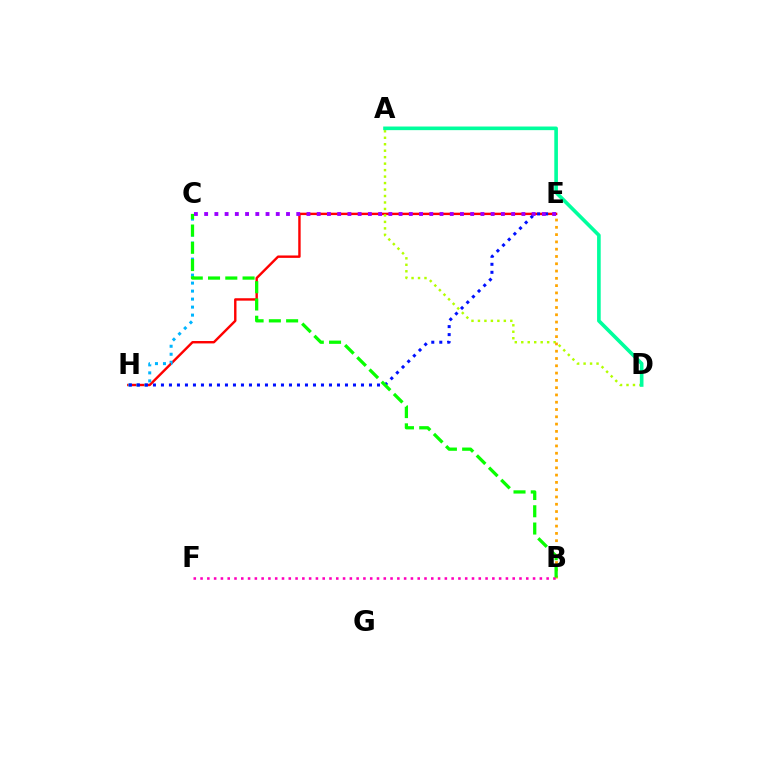{('E', 'H'): [{'color': '#ff0000', 'line_style': 'solid', 'thickness': 1.74}, {'color': '#0010ff', 'line_style': 'dotted', 'thickness': 2.17}], ('C', 'H'): [{'color': '#00b5ff', 'line_style': 'dotted', 'thickness': 2.17}], ('A', 'D'): [{'color': '#b3ff00', 'line_style': 'dotted', 'thickness': 1.76}, {'color': '#00ff9d', 'line_style': 'solid', 'thickness': 2.61}], ('B', 'E'): [{'color': '#ffa500', 'line_style': 'dotted', 'thickness': 1.98}], ('B', 'F'): [{'color': '#ff00bd', 'line_style': 'dotted', 'thickness': 1.84}], ('B', 'C'): [{'color': '#08ff00', 'line_style': 'dashed', 'thickness': 2.35}], ('C', 'E'): [{'color': '#9b00ff', 'line_style': 'dotted', 'thickness': 2.78}]}